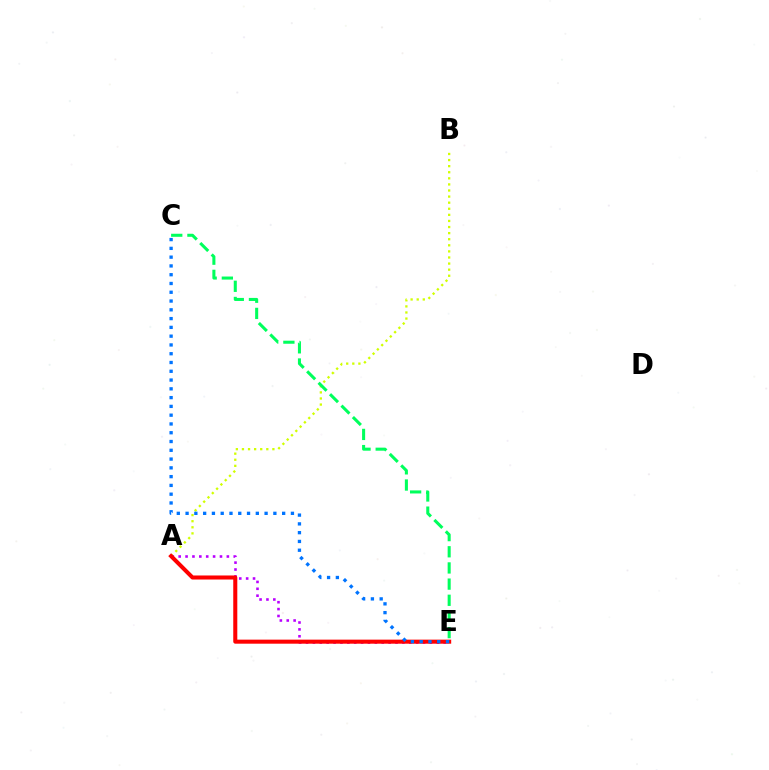{('A', 'B'): [{'color': '#d1ff00', 'line_style': 'dotted', 'thickness': 1.65}], ('A', 'E'): [{'color': '#b900ff', 'line_style': 'dotted', 'thickness': 1.87}, {'color': '#ff0000', 'line_style': 'solid', 'thickness': 2.92}], ('C', 'E'): [{'color': '#00ff5c', 'line_style': 'dashed', 'thickness': 2.2}, {'color': '#0074ff', 'line_style': 'dotted', 'thickness': 2.39}]}